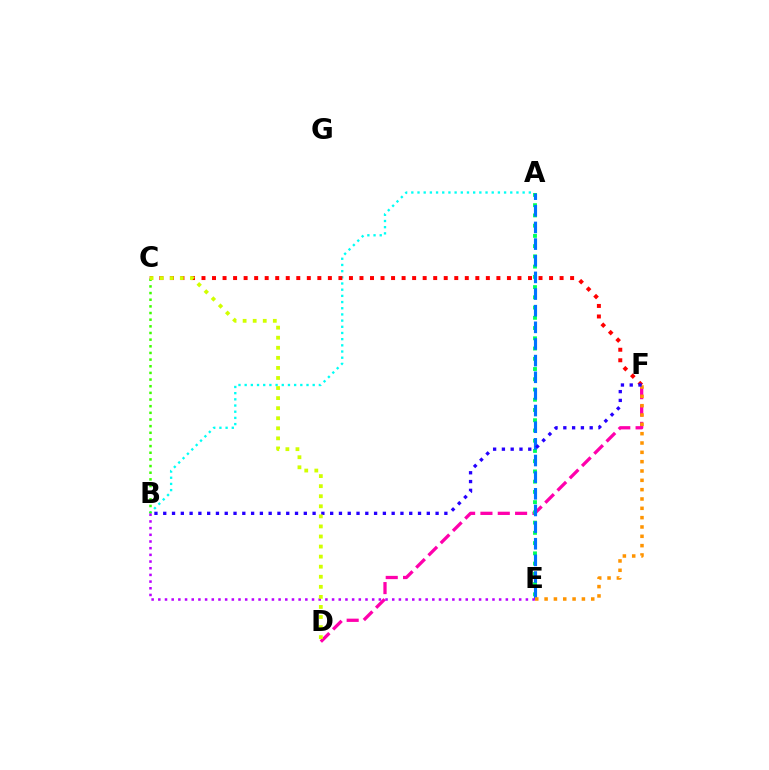{('D', 'F'): [{'color': '#ff00ac', 'line_style': 'dashed', 'thickness': 2.35}], ('A', 'E'): [{'color': '#00ff5c', 'line_style': 'dotted', 'thickness': 2.78}, {'color': '#0074ff', 'line_style': 'dashed', 'thickness': 2.26}], ('A', 'B'): [{'color': '#00fff6', 'line_style': 'dotted', 'thickness': 1.68}], ('C', 'F'): [{'color': '#ff0000', 'line_style': 'dotted', 'thickness': 2.86}], ('B', 'C'): [{'color': '#3dff00', 'line_style': 'dotted', 'thickness': 1.81}], ('E', 'F'): [{'color': '#ff9400', 'line_style': 'dotted', 'thickness': 2.53}], ('B', 'E'): [{'color': '#b900ff', 'line_style': 'dotted', 'thickness': 1.82}], ('B', 'F'): [{'color': '#2500ff', 'line_style': 'dotted', 'thickness': 2.39}], ('C', 'D'): [{'color': '#d1ff00', 'line_style': 'dotted', 'thickness': 2.73}]}